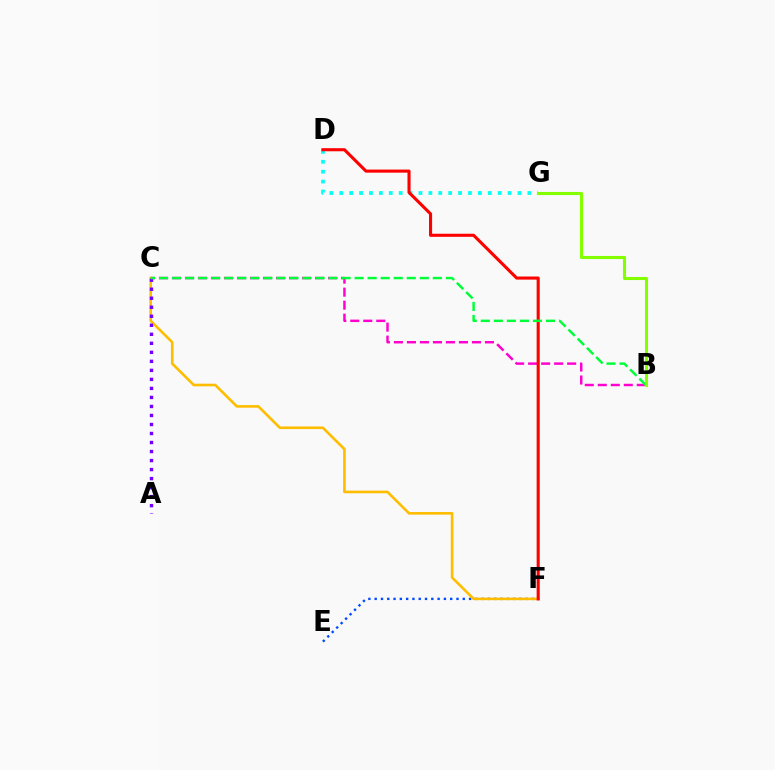{('E', 'F'): [{'color': '#004bff', 'line_style': 'dotted', 'thickness': 1.71}], ('D', 'G'): [{'color': '#00fff6', 'line_style': 'dotted', 'thickness': 2.69}], ('B', 'C'): [{'color': '#ff00cf', 'line_style': 'dashed', 'thickness': 1.77}, {'color': '#00ff39', 'line_style': 'dashed', 'thickness': 1.77}], ('C', 'F'): [{'color': '#ffbd00', 'line_style': 'solid', 'thickness': 1.88}], ('A', 'C'): [{'color': '#7200ff', 'line_style': 'dotted', 'thickness': 2.45}], ('D', 'F'): [{'color': '#ff0000', 'line_style': 'solid', 'thickness': 2.22}], ('B', 'G'): [{'color': '#84ff00', 'line_style': 'solid', 'thickness': 2.23}]}